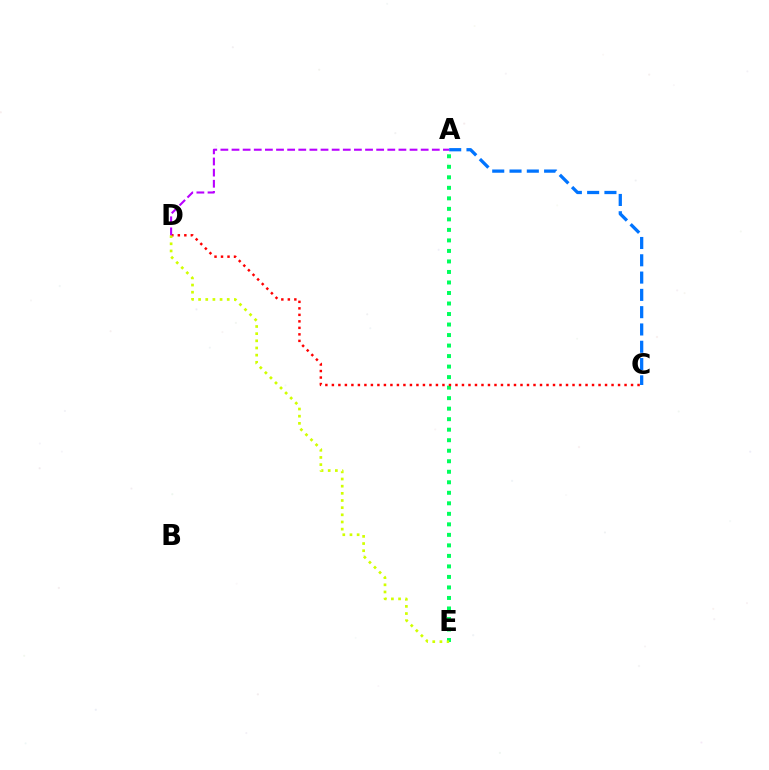{('A', 'E'): [{'color': '#00ff5c', 'line_style': 'dotted', 'thickness': 2.86}], ('A', 'C'): [{'color': '#0074ff', 'line_style': 'dashed', 'thickness': 2.35}], ('C', 'D'): [{'color': '#ff0000', 'line_style': 'dotted', 'thickness': 1.77}], ('D', 'E'): [{'color': '#d1ff00', 'line_style': 'dotted', 'thickness': 1.95}], ('A', 'D'): [{'color': '#b900ff', 'line_style': 'dashed', 'thickness': 1.51}]}